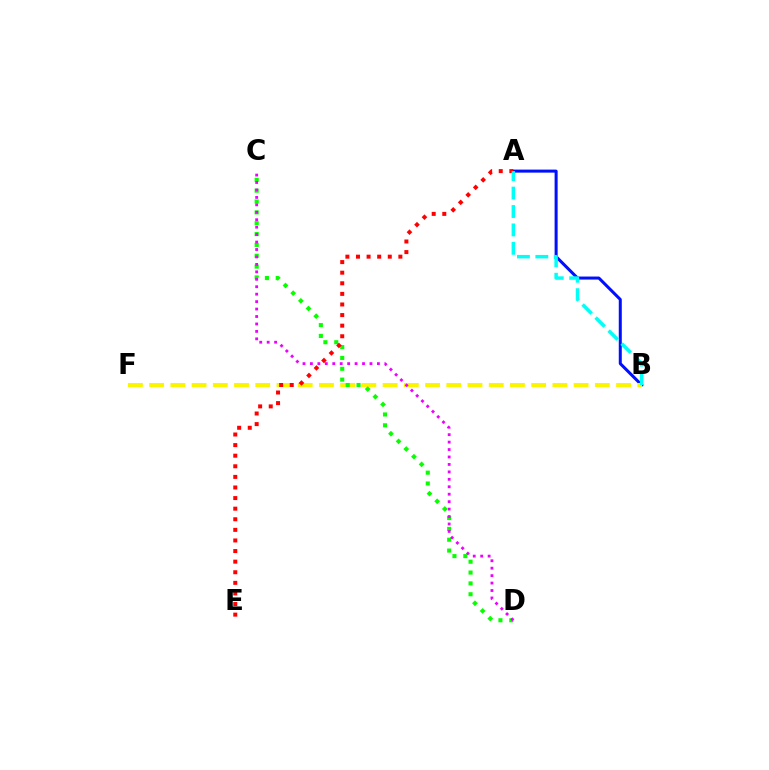{('A', 'B'): [{'color': '#0010ff', 'line_style': 'solid', 'thickness': 2.18}, {'color': '#00fff6', 'line_style': 'dashed', 'thickness': 2.5}], ('B', 'F'): [{'color': '#fcf500', 'line_style': 'dashed', 'thickness': 2.88}], ('C', 'D'): [{'color': '#08ff00', 'line_style': 'dotted', 'thickness': 2.95}, {'color': '#ee00ff', 'line_style': 'dotted', 'thickness': 2.02}], ('A', 'E'): [{'color': '#ff0000', 'line_style': 'dotted', 'thickness': 2.88}]}